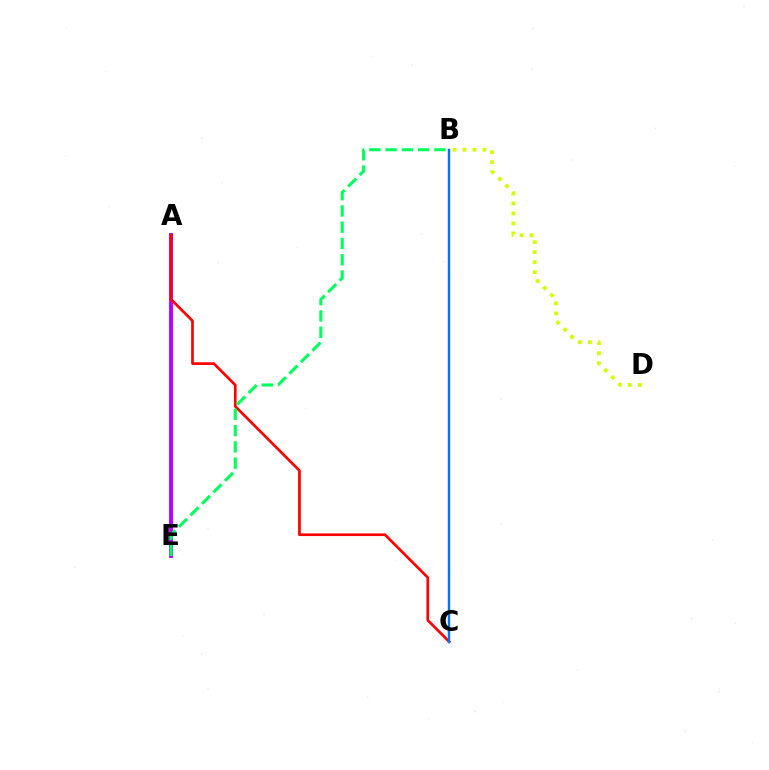{('A', 'E'): [{'color': '#b900ff', 'line_style': 'solid', 'thickness': 2.79}], ('A', 'C'): [{'color': '#ff0000', 'line_style': 'solid', 'thickness': 1.93}], ('B', 'E'): [{'color': '#00ff5c', 'line_style': 'dashed', 'thickness': 2.21}], ('B', 'D'): [{'color': '#d1ff00', 'line_style': 'dotted', 'thickness': 2.72}], ('B', 'C'): [{'color': '#0074ff', 'line_style': 'solid', 'thickness': 1.74}]}